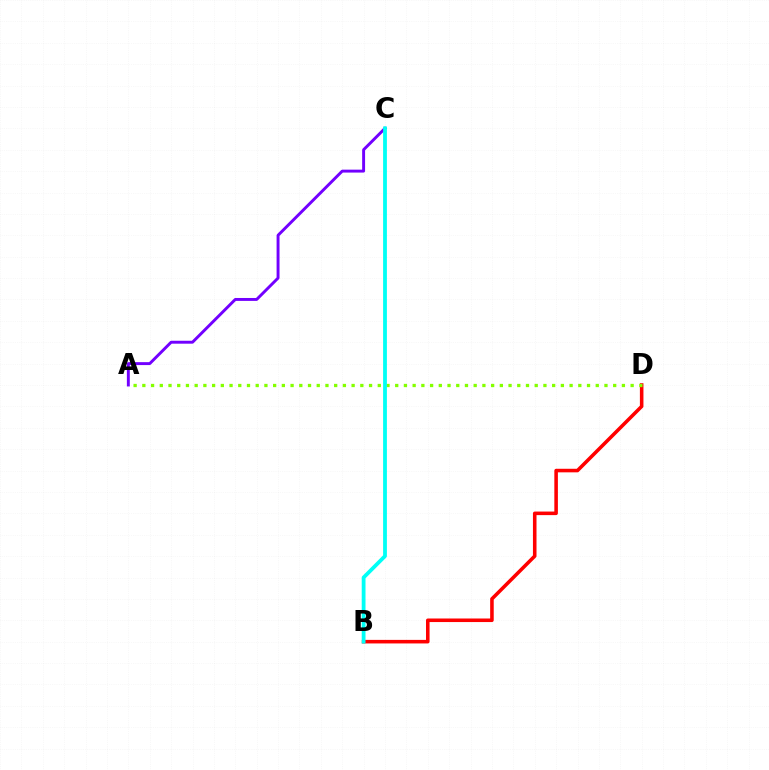{('A', 'C'): [{'color': '#7200ff', 'line_style': 'solid', 'thickness': 2.11}], ('B', 'D'): [{'color': '#ff0000', 'line_style': 'solid', 'thickness': 2.56}], ('A', 'D'): [{'color': '#84ff00', 'line_style': 'dotted', 'thickness': 2.37}], ('B', 'C'): [{'color': '#00fff6', 'line_style': 'solid', 'thickness': 2.73}]}